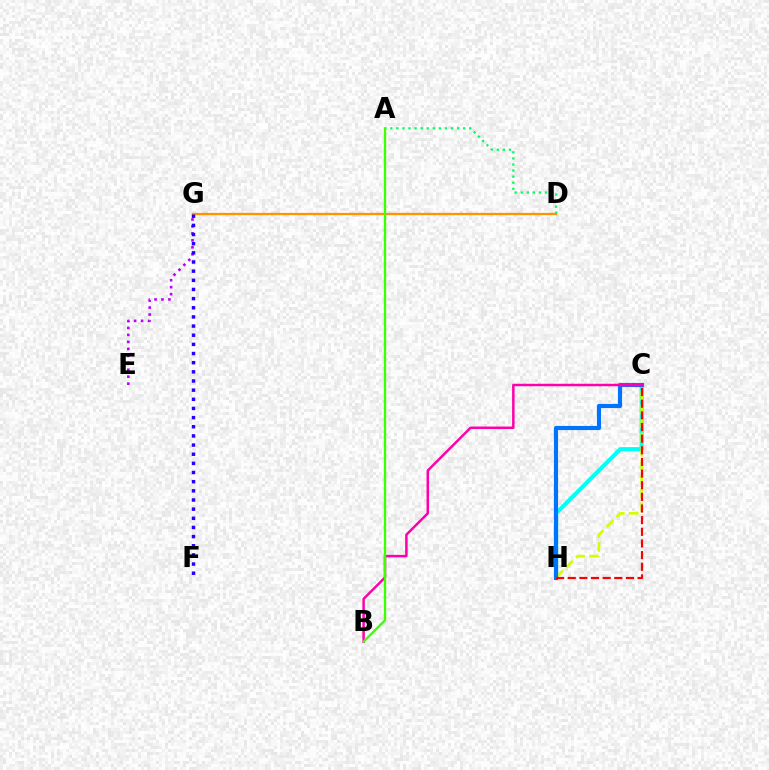{('C', 'H'): [{'color': '#00fff6', 'line_style': 'solid', 'thickness': 2.95}, {'color': '#d1ff00', 'line_style': 'dashed', 'thickness': 1.9}, {'color': '#0074ff', 'line_style': 'solid', 'thickness': 2.99}, {'color': '#ff0000', 'line_style': 'dashed', 'thickness': 1.58}], ('D', 'G'): [{'color': '#ff9400', 'line_style': 'solid', 'thickness': 1.67}], ('E', 'G'): [{'color': '#b900ff', 'line_style': 'dotted', 'thickness': 1.89}], ('A', 'D'): [{'color': '#00ff5c', 'line_style': 'dotted', 'thickness': 1.65}], ('F', 'G'): [{'color': '#2500ff', 'line_style': 'dotted', 'thickness': 2.49}], ('B', 'C'): [{'color': '#ff00ac', 'line_style': 'solid', 'thickness': 1.8}], ('A', 'B'): [{'color': '#3dff00', 'line_style': 'solid', 'thickness': 1.67}]}